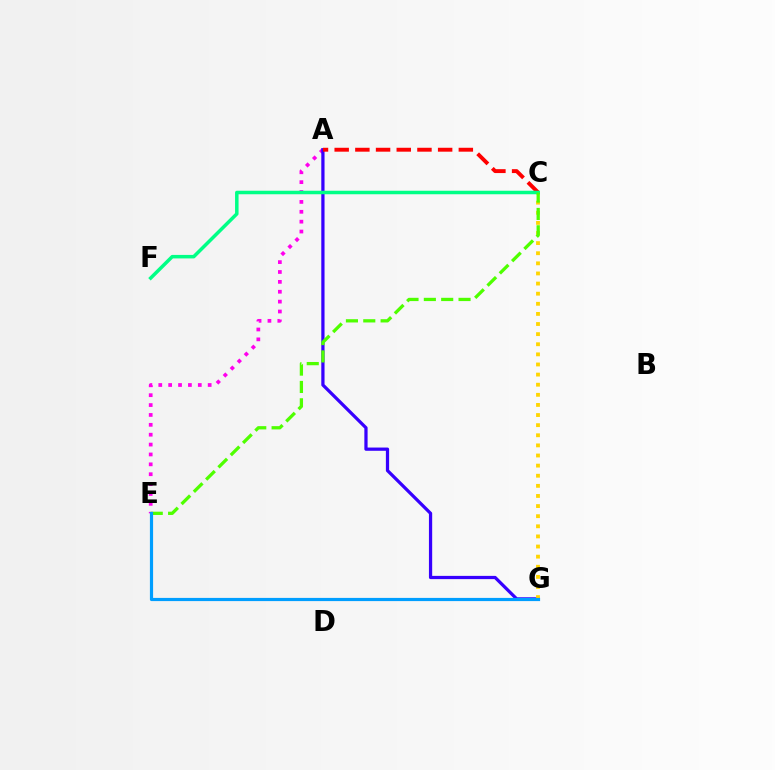{('A', 'E'): [{'color': '#ff00ed', 'line_style': 'dotted', 'thickness': 2.68}], ('A', 'G'): [{'color': '#3700ff', 'line_style': 'solid', 'thickness': 2.33}], ('A', 'C'): [{'color': '#ff0000', 'line_style': 'dashed', 'thickness': 2.81}], ('C', 'G'): [{'color': '#ffd500', 'line_style': 'dotted', 'thickness': 2.75}], ('C', 'F'): [{'color': '#00ff86', 'line_style': 'solid', 'thickness': 2.53}], ('C', 'E'): [{'color': '#4fff00', 'line_style': 'dashed', 'thickness': 2.36}], ('E', 'G'): [{'color': '#009eff', 'line_style': 'solid', 'thickness': 2.29}]}